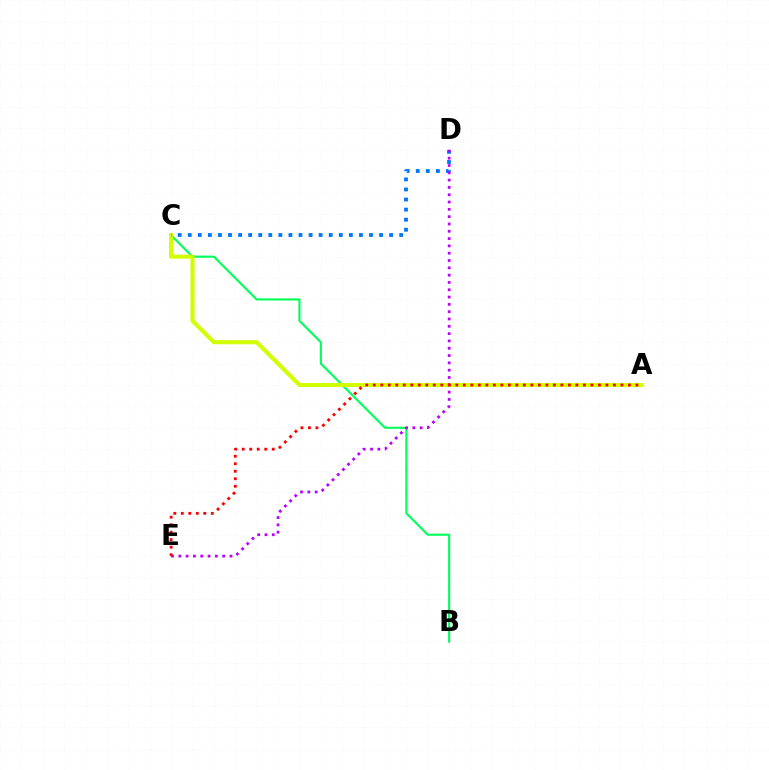{('B', 'C'): [{'color': '#00ff5c', 'line_style': 'solid', 'thickness': 1.52}], ('A', 'C'): [{'color': '#d1ff00', 'line_style': 'solid', 'thickness': 2.93}], ('C', 'D'): [{'color': '#0074ff', 'line_style': 'dotted', 'thickness': 2.74}], ('D', 'E'): [{'color': '#b900ff', 'line_style': 'dotted', 'thickness': 1.99}], ('A', 'E'): [{'color': '#ff0000', 'line_style': 'dotted', 'thickness': 2.04}]}